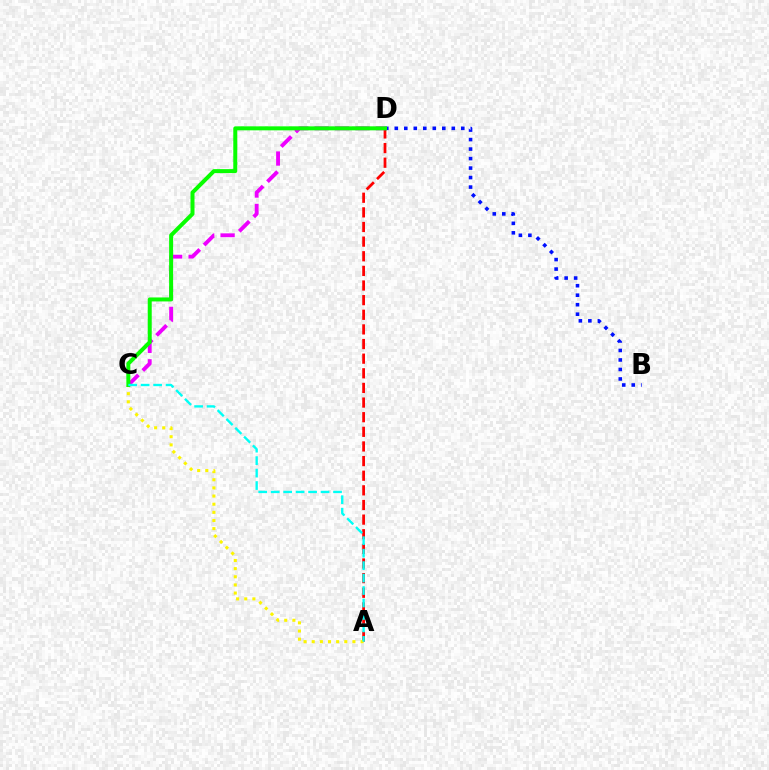{('A', 'D'): [{'color': '#ff0000', 'line_style': 'dashed', 'thickness': 1.99}], ('B', 'D'): [{'color': '#0010ff', 'line_style': 'dotted', 'thickness': 2.58}], ('C', 'D'): [{'color': '#ee00ff', 'line_style': 'dashed', 'thickness': 2.78}, {'color': '#08ff00', 'line_style': 'solid', 'thickness': 2.87}], ('A', 'C'): [{'color': '#fcf500', 'line_style': 'dotted', 'thickness': 2.21}, {'color': '#00fff6', 'line_style': 'dashed', 'thickness': 1.69}]}